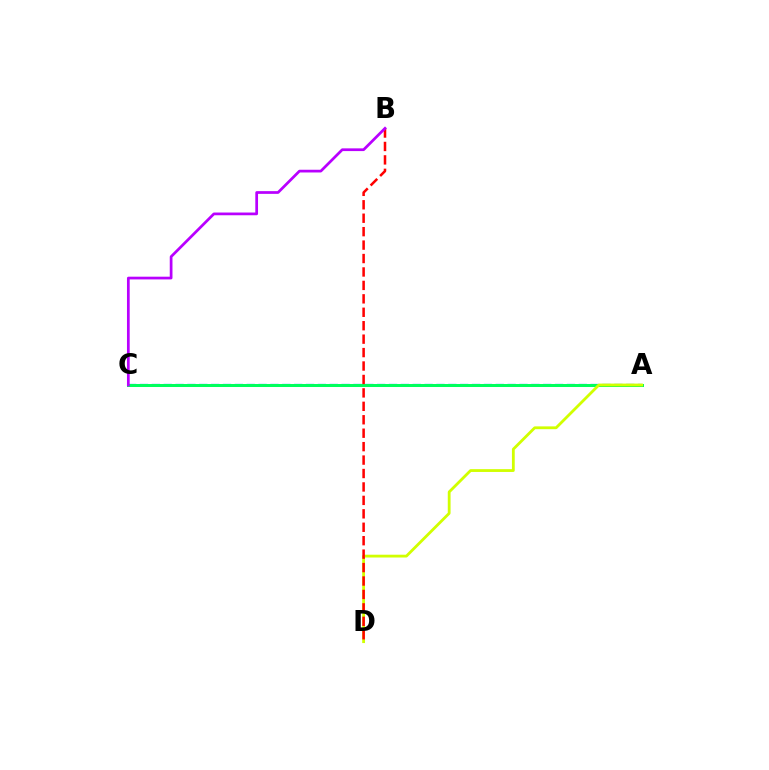{('A', 'C'): [{'color': '#0074ff', 'line_style': 'dashed', 'thickness': 1.61}, {'color': '#00ff5c', 'line_style': 'solid', 'thickness': 2.16}], ('A', 'D'): [{'color': '#d1ff00', 'line_style': 'solid', 'thickness': 2.02}], ('B', 'D'): [{'color': '#ff0000', 'line_style': 'dashed', 'thickness': 1.83}], ('B', 'C'): [{'color': '#b900ff', 'line_style': 'solid', 'thickness': 1.96}]}